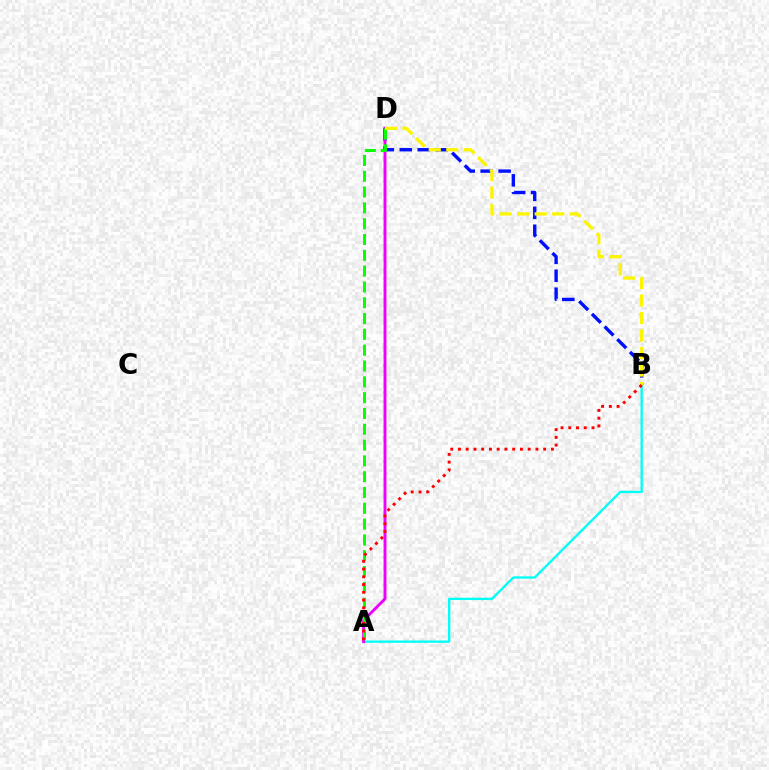{('A', 'B'): [{'color': '#00fff6', 'line_style': 'solid', 'thickness': 1.68}, {'color': '#ff0000', 'line_style': 'dotted', 'thickness': 2.1}], ('B', 'D'): [{'color': '#0010ff', 'line_style': 'dashed', 'thickness': 2.44}, {'color': '#fcf500', 'line_style': 'dashed', 'thickness': 2.38}], ('A', 'D'): [{'color': '#ee00ff', 'line_style': 'solid', 'thickness': 2.08}, {'color': '#08ff00', 'line_style': 'dashed', 'thickness': 2.15}]}